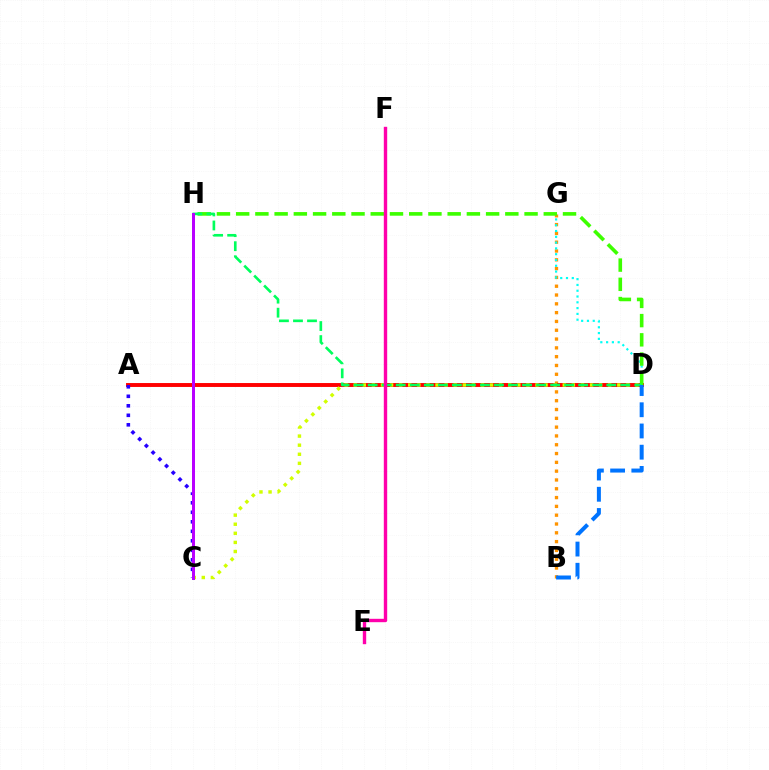{('B', 'G'): [{'color': '#ff9400', 'line_style': 'dotted', 'thickness': 2.39}], ('A', 'D'): [{'color': '#ff0000', 'line_style': 'solid', 'thickness': 2.82}], ('C', 'D'): [{'color': '#d1ff00', 'line_style': 'dotted', 'thickness': 2.47}], ('A', 'C'): [{'color': '#2500ff', 'line_style': 'dotted', 'thickness': 2.58}], ('D', 'G'): [{'color': '#00fff6', 'line_style': 'dotted', 'thickness': 1.57}], ('D', 'H'): [{'color': '#3dff00', 'line_style': 'dashed', 'thickness': 2.61}, {'color': '#00ff5c', 'line_style': 'dashed', 'thickness': 1.91}], ('E', 'F'): [{'color': '#ff00ac', 'line_style': 'solid', 'thickness': 2.43}], ('B', 'D'): [{'color': '#0074ff', 'line_style': 'dashed', 'thickness': 2.88}], ('C', 'H'): [{'color': '#b900ff', 'line_style': 'solid', 'thickness': 2.16}]}